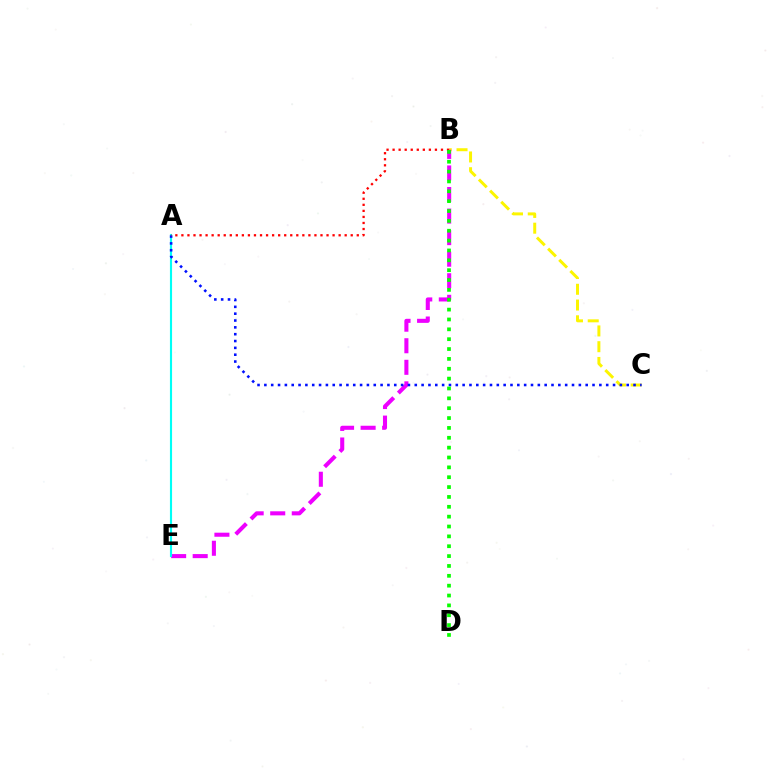{('B', 'C'): [{'color': '#fcf500', 'line_style': 'dashed', 'thickness': 2.14}], ('B', 'E'): [{'color': '#ee00ff', 'line_style': 'dashed', 'thickness': 2.93}], ('A', 'E'): [{'color': '#00fff6', 'line_style': 'solid', 'thickness': 1.54}], ('A', 'C'): [{'color': '#0010ff', 'line_style': 'dotted', 'thickness': 1.86}], ('A', 'B'): [{'color': '#ff0000', 'line_style': 'dotted', 'thickness': 1.64}], ('B', 'D'): [{'color': '#08ff00', 'line_style': 'dotted', 'thickness': 2.68}]}